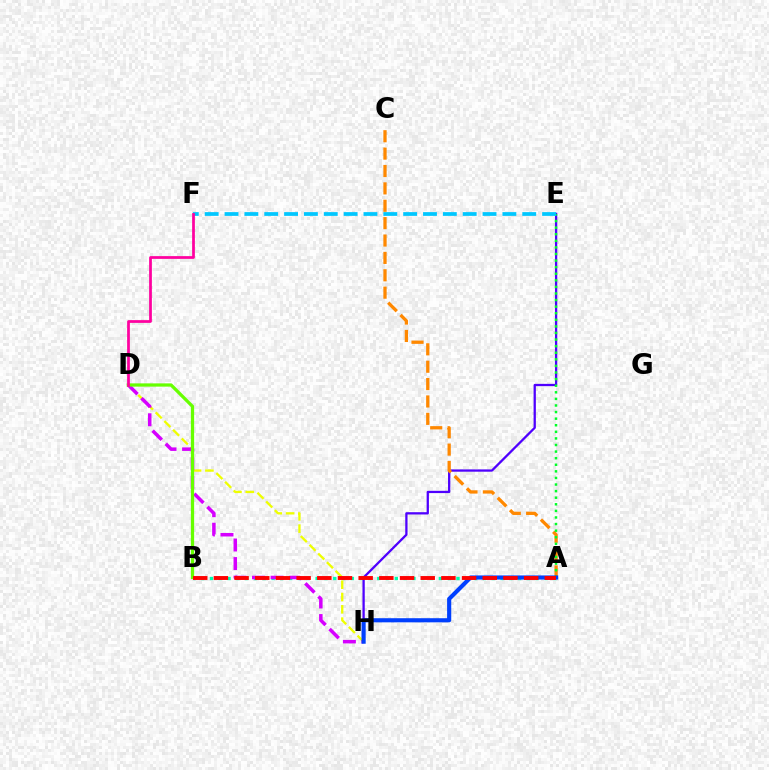{('A', 'B'): [{'color': '#00ffaf', 'line_style': 'dotted', 'thickness': 2.39}, {'color': '#ff0000', 'line_style': 'dashed', 'thickness': 2.81}], ('E', 'H'): [{'color': '#4f00ff', 'line_style': 'solid', 'thickness': 1.64}], ('D', 'H'): [{'color': '#eeff00', 'line_style': 'dashed', 'thickness': 1.67}, {'color': '#d600ff', 'line_style': 'dashed', 'thickness': 2.52}], ('A', 'C'): [{'color': '#ff8800', 'line_style': 'dashed', 'thickness': 2.36}], ('A', 'E'): [{'color': '#00ff27', 'line_style': 'dotted', 'thickness': 1.79}], ('B', 'D'): [{'color': '#66ff00', 'line_style': 'solid', 'thickness': 2.34}], ('A', 'H'): [{'color': '#003fff', 'line_style': 'solid', 'thickness': 2.98}], ('E', 'F'): [{'color': '#00c7ff', 'line_style': 'dashed', 'thickness': 2.7}], ('D', 'F'): [{'color': '#ff00a0', 'line_style': 'solid', 'thickness': 1.97}]}